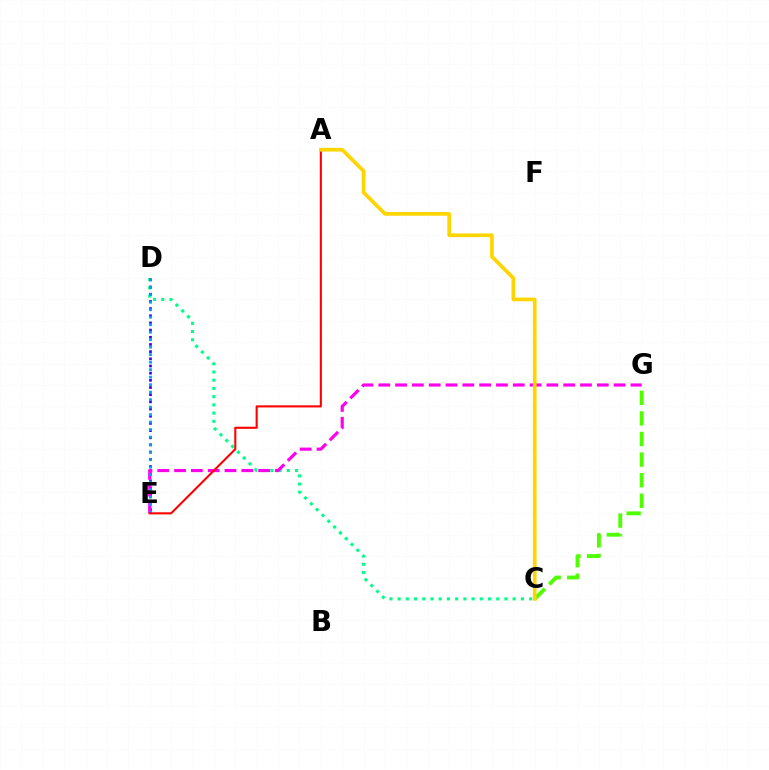{('C', 'D'): [{'color': '#00ff86', 'line_style': 'dotted', 'thickness': 2.23}], ('D', 'E'): [{'color': '#3700ff', 'line_style': 'dotted', 'thickness': 1.95}, {'color': '#009eff', 'line_style': 'dotted', 'thickness': 2.04}], ('E', 'G'): [{'color': '#ff00ed', 'line_style': 'dashed', 'thickness': 2.28}], ('C', 'G'): [{'color': '#4fff00', 'line_style': 'dashed', 'thickness': 2.8}], ('A', 'E'): [{'color': '#ff0000', 'line_style': 'solid', 'thickness': 1.51}], ('A', 'C'): [{'color': '#ffd500', 'line_style': 'solid', 'thickness': 2.67}]}